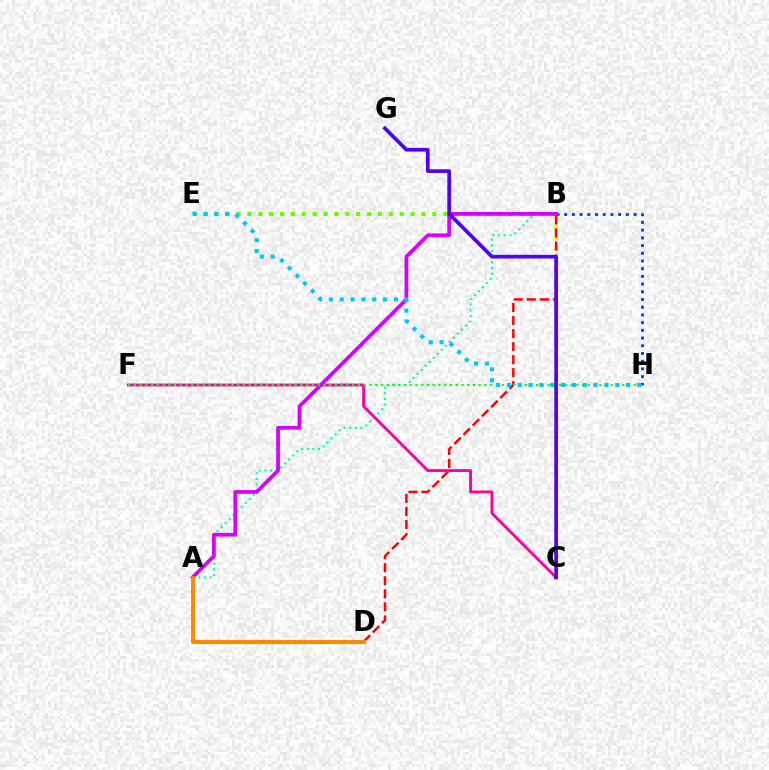{('B', 'C'): [{'color': '#eeff00', 'line_style': 'dotted', 'thickness': 2.93}], ('B', 'E'): [{'color': '#66ff00', 'line_style': 'dotted', 'thickness': 2.95}], ('A', 'B'): [{'color': '#00ffaf', 'line_style': 'dotted', 'thickness': 1.55}, {'color': '#d600ff', 'line_style': 'solid', 'thickness': 2.69}], ('B', 'D'): [{'color': '#ff0000', 'line_style': 'dashed', 'thickness': 1.77}], ('C', 'F'): [{'color': '#ff00a0', 'line_style': 'solid', 'thickness': 2.06}], ('B', 'H'): [{'color': '#003fff', 'line_style': 'dotted', 'thickness': 2.09}], ('A', 'D'): [{'color': '#ff8800', 'line_style': 'solid', 'thickness': 2.84}], ('F', 'H'): [{'color': '#00ff27', 'line_style': 'dotted', 'thickness': 1.56}], ('E', 'H'): [{'color': '#00c7ff', 'line_style': 'dotted', 'thickness': 2.95}], ('C', 'G'): [{'color': '#4f00ff', 'line_style': 'solid', 'thickness': 2.65}]}